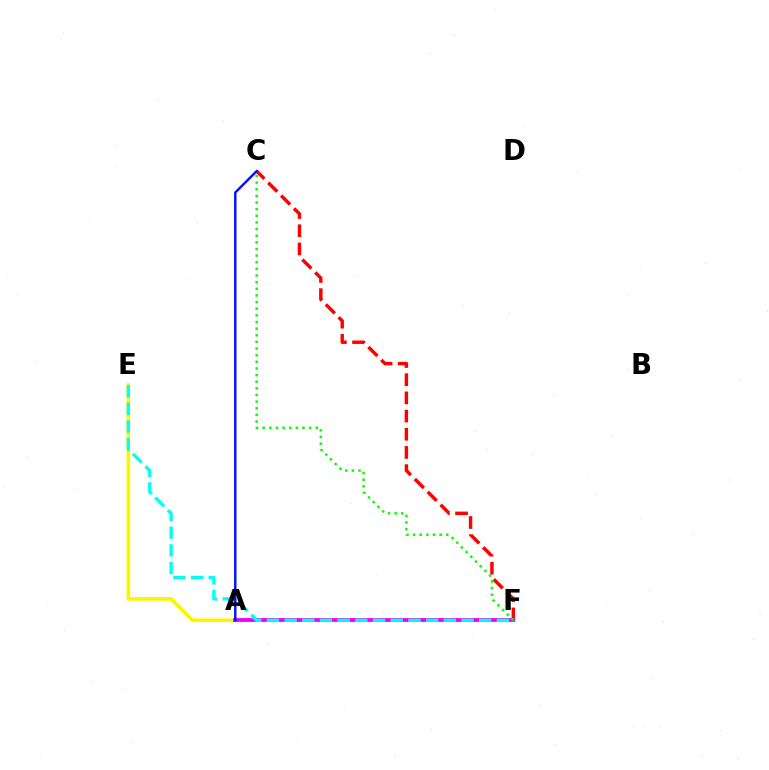{('A', 'E'): [{'color': '#fcf500', 'line_style': 'solid', 'thickness': 2.6}], ('C', 'F'): [{'color': '#ff0000', 'line_style': 'dashed', 'thickness': 2.47}, {'color': '#08ff00', 'line_style': 'dotted', 'thickness': 1.8}], ('A', 'F'): [{'color': '#ee00ff', 'line_style': 'solid', 'thickness': 2.75}], ('E', 'F'): [{'color': '#00fff6', 'line_style': 'dashed', 'thickness': 2.4}], ('A', 'C'): [{'color': '#0010ff', 'line_style': 'solid', 'thickness': 1.73}]}